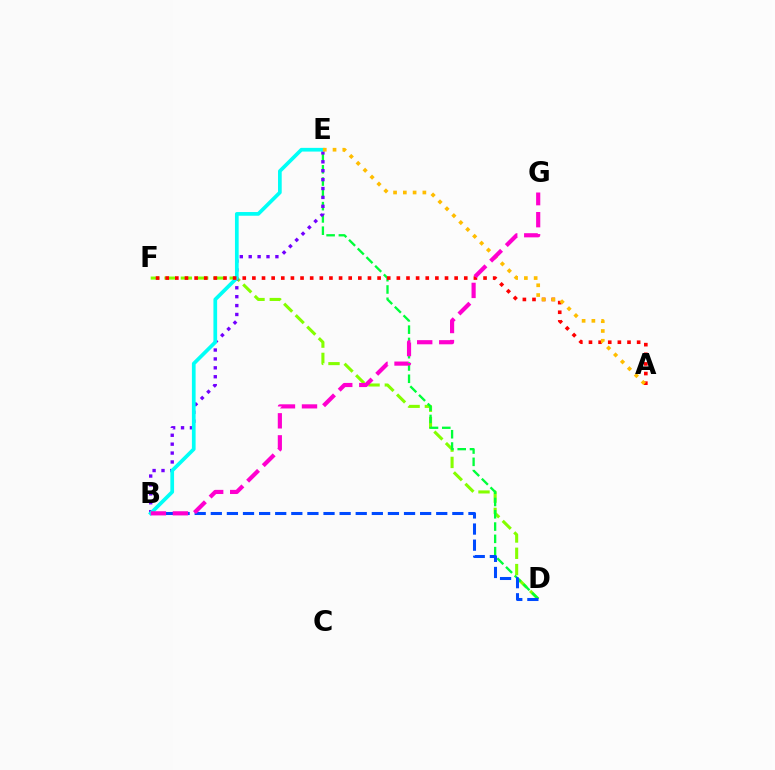{('D', 'F'): [{'color': '#84ff00', 'line_style': 'dashed', 'thickness': 2.21}], ('D', 'E'): [{'color': '#00ff39', 'line_style': 'dashed', 'thickness': 1.67}], ('B', 'E'): [{'color': '#7200ff', 'line_style': 'dotted', 'thickness': 2.42}, {'color': '#00fff6', 'line_style': 'solid', 'thickness': 2.66}], ('B', 'D'): [{'color': '#004bff', 'line_style': 'dashed', 'thickness': 2.19}], ('A', 'F'): [{'color': '#ff0000', 'line_style': 'dotted', 'thickness': 2.62}], ('A', 'E'): [{'color': '#ffbd00', 'line_style': 'dotted', 'thickness': 2.65}], ('B', 'G'): [{'color': '#ff00cf', 'line_style': 'dashed', 'thickness': 2.99}]}